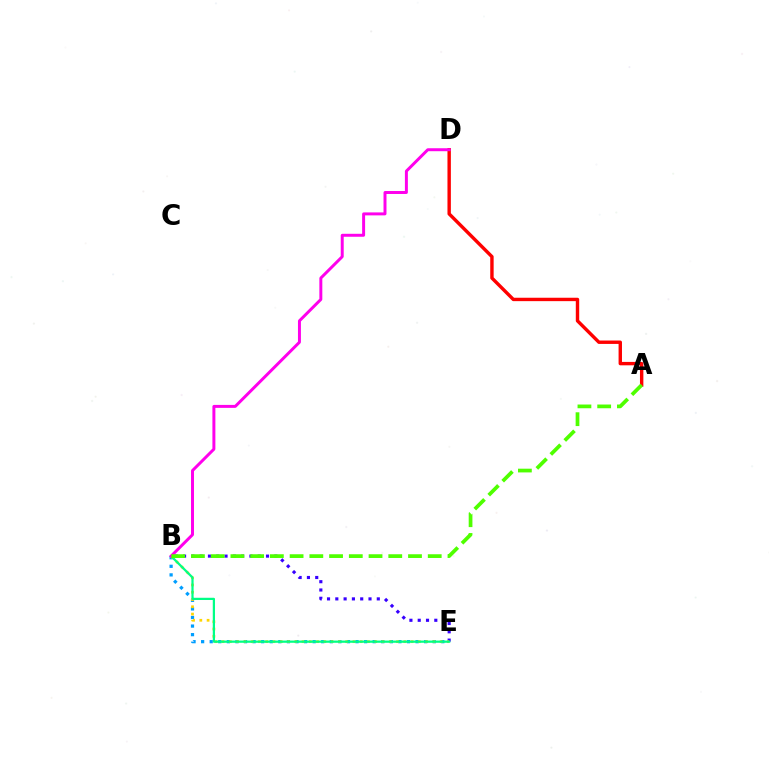{('B', 'E'): [{'color': '#009eff', 'line_style': 'dotted', 'thickness': 2.33}, {'color': '#3700ff', 'line_style': 'dotted', 'thickness': 2.25}, {'color': '#ffd500', 'line_style': 'dotted', 'thickness': 1.98}, {'color': '#00ff86', 'line_style': 'solid', 'thickness': 1.61}], ('A', 'D'): [{'color': '#ff0000', 'line_style': 'solid', 'thickness': 2.45}], ('B', 'D'): [{'color': '#ff00ed', 'line_style': 'solid', 'thickness': 2.14}], ('A', 'B'): [{'color': '#4fff00', 'line_style': 'dashed', 'thickness': 2.68}]}